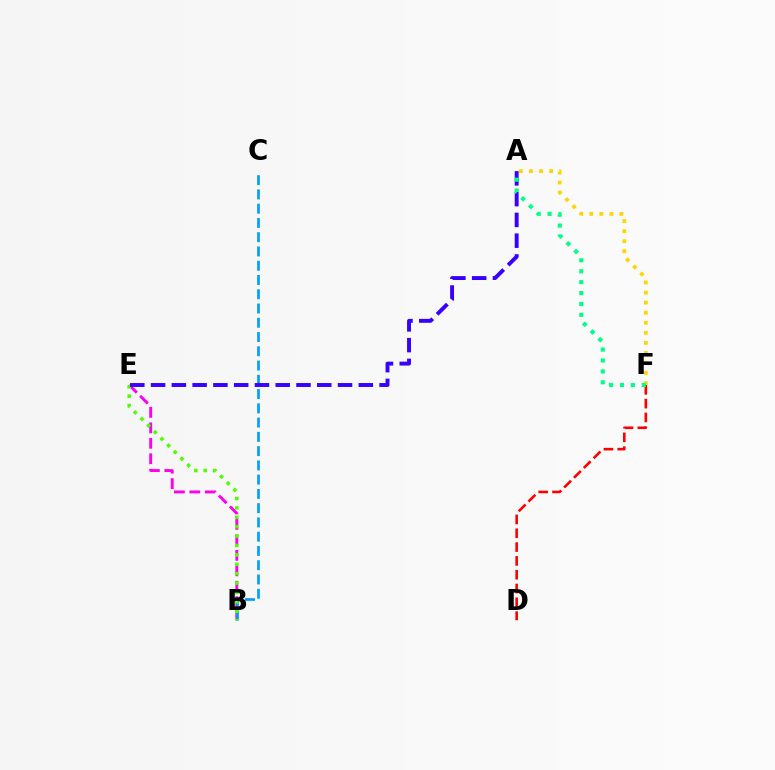{('B', 'E'): [{'color': '#ff00ed', 'line_style': 'dashed', 'thickness': 2.1}, {'color': '#4fff00', 'line_style': 'dotted', 'thickness': 2.55}], ('D', 'F'): [{'color': '#ff0000', 'line_style': 'dashed', 'thickness': 1.88}], ('A', 'F'): [{'color': '#ffd500', 'line_style': 'dotted', 'thickness': 2.73}, {'color': '#00ff86', 'line_style': 'dotted', 'thickness': 2.97}], ('B', 'C'): [{'color': '#009eff', 'line_style': 'dashed', 'thickness': 1.94}], ('A', 'E'): [{'color': '#3700ff', 'line_style': 'dashed', 'thickness': 2.82}]}